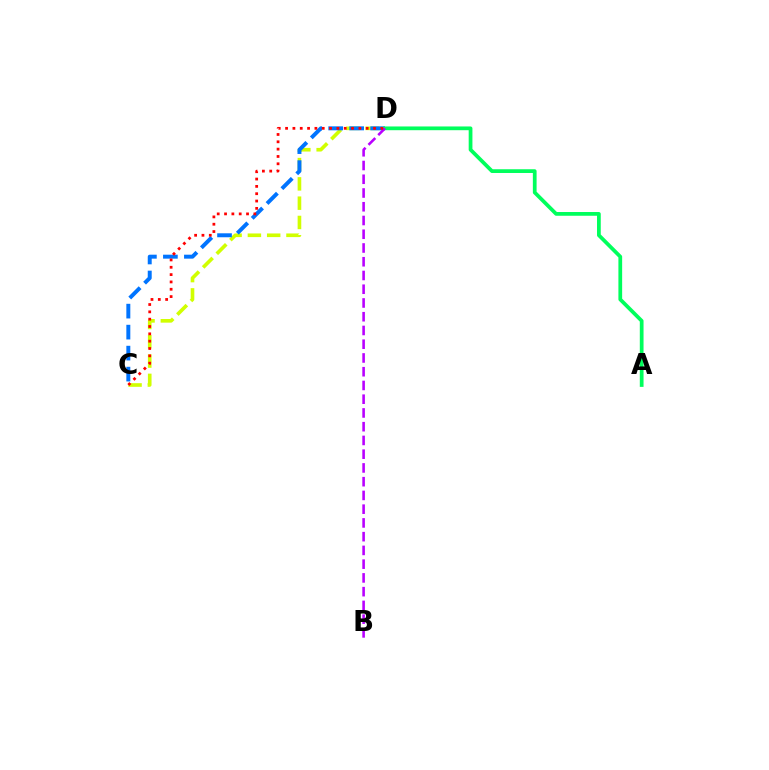{('C', 'D'): [{'color': '#d1ff00', 'line_style': 'dashed', 'thickness': 2.62}, {'color': '#0074ff', 'line_style': 'dashed', 'thickness': 2.85}, {'color': '#ff0000', 'line_style': 'dotted', 'thickness': 1.99}], ('A', 'D'): [{'color': '#00ff5c', 'line_style': 'solid', 'thickness': 2.69}], ('B', 'D'): [{'color': '#b900ff', 'line_style': 'dashed', 'thickness': 1.87}]}